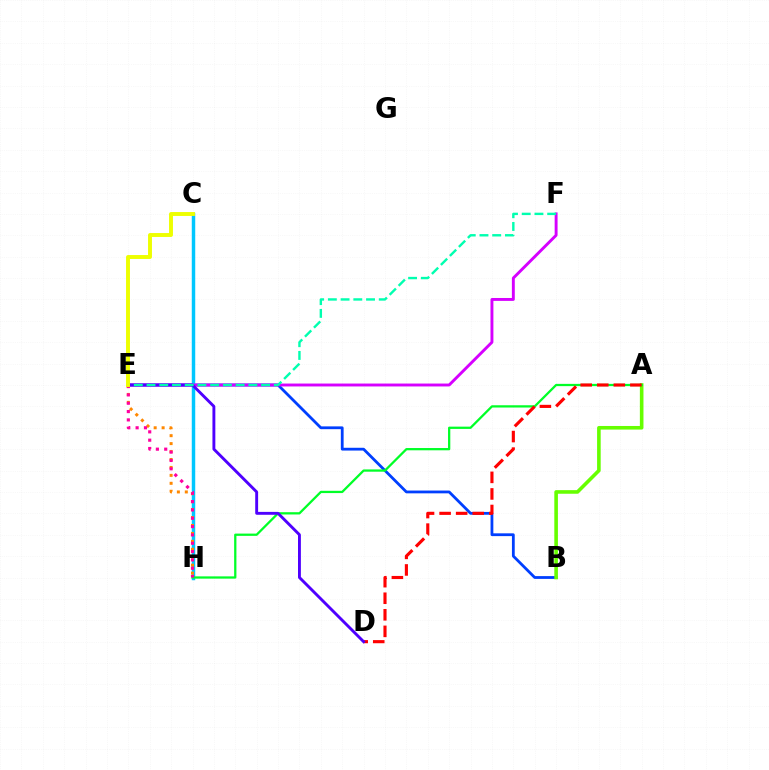{('B', 'E'): [{'color': '#003fff', 'line_style': 'solid', 'thickness': 2.01}], ('C', 'H'): [{'color': '#00c7ff', 'line_style': 'solid', 'thickness': 2.49}], ('A', 'B'): [{'color': '#66ff00', 'line_style': 'solid', 'thickness': 2.59}], ('A', 'H'): [{'color': '#00ff27', 'line_style': 'solid', 'thickness': 1.63}], ('E', 'F'): [{'color': '#d600ff', 'line_style': 'solid', 'thickness': 2.09}, {'color': '#00ffaf', 'line_style': 'dashed', 'thickness': 1.73}], ('A', 'D'): [{'color': '#ff0000', 'line_style': 'dashed', 'thickness': 2.25}], ('D', 'E'): [{'color': '#4f00ff', 'line_style': 'solid', 'thickness': 2.08}], ('E', 'H'): [{'color': '#ff8800', 'line_style': 'dotted', 'thickness': 2.16}, {'color': '#ff00a0', 'line_style': 'dotted', 'thickness': 2.26}], ('C', 'E'): [{'color': '#eeff00', 'line_style': 'solid', 'thickness': 2.82}]}